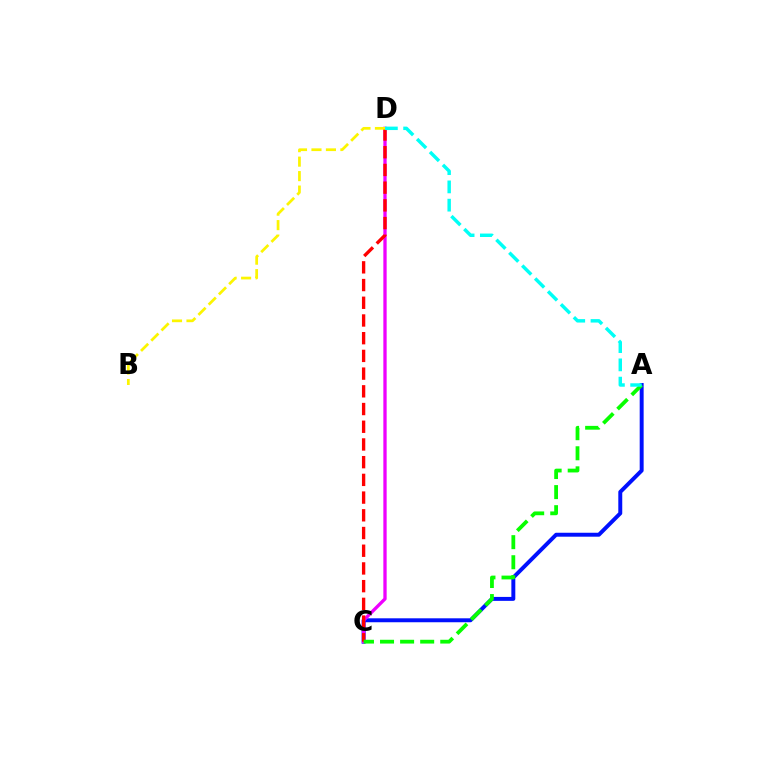{('A', 'C'): [{'color': '#0010ff', 'line_style': 'solid', 'thickness': 2.84}, {'color': '#08ff00', 'line_style': 'dashed', 'thickness': 2.73}], ('C', 'D'): [{'color': '#ee00ff', 'line_style': 'solid', 'thickness': 2.38}, {'color': '#ff0000', 'line_style': 'dashed', 'thickness': 2.41}], ('B', 'D'): [{'color': '#fcf500', 'line_style': 'dashed', 'thickness': 1.97}], ('A', 'D'): [{'color': '#00fff6', 'line_style': 'dashed', 'thickness': 2.48}]}